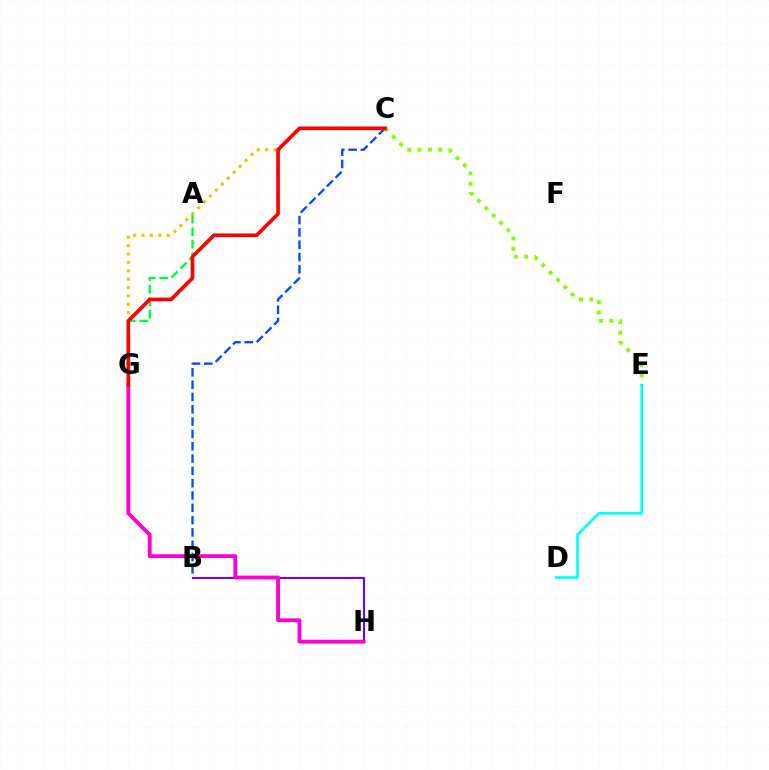{('C', 'G'): [{'color': '#ffbd00', 'line_style': 'dotted', 'thickness': 2.27}, {'color': '#ff0000', 'line_style': 'solid', 'thickness': 2.64}], ('C', 'E'): [{'color': '#84ff00', 'line_style': 'dotted', 'thickness': 2.81}], ('B', 'H'): [{'color': '#7200ff', 'line_style': 'solid', 'thickness': 1.51}], ('A', 'G'): [{'color': '#00ff39', 'line_style': 'dashed', 'thickness': 1.7}], ('B', 'C'): [{'color': '#004bff', 'line_style': 'dashed', 'thickness': 1.67}], ('G', 'H'): [{'color': '#ff00cf', 'line_style': 'solid', 'thickness': 2.75}], ('D', 'E'): [{'color': '#00fff6', 'line_style': 'solid', 'thickness': 1.9}]}